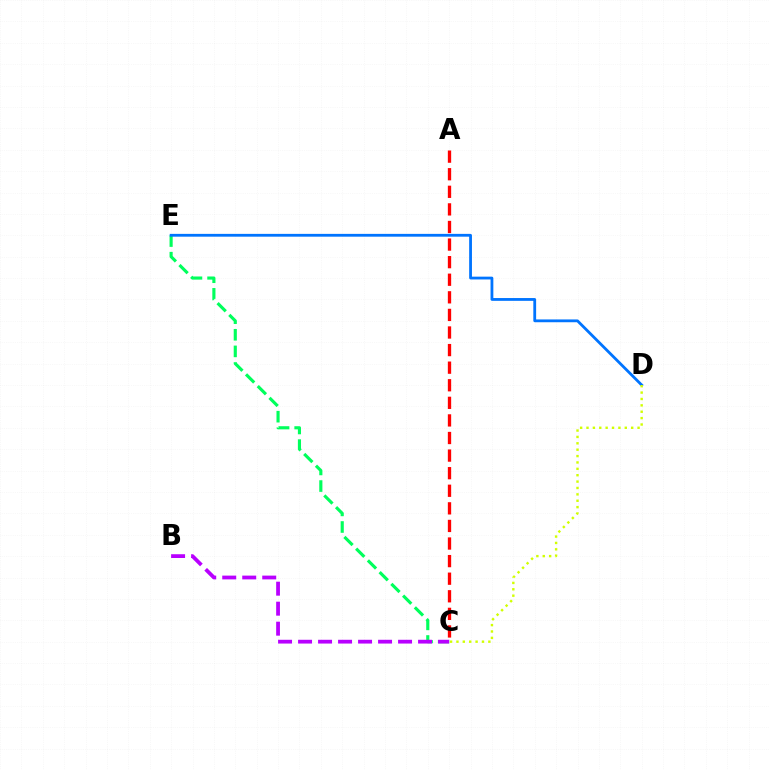{('C', 'E'): [{'color': '#00ff5c', 'line_style': 'dashed', 'thickness': 2.26}], ('B', 'C'): [{'color': '#b900ff', 'line_style': 'dashed', 'thickness': 2.72}], ('D', 'E'): [{'color': '#0074ff', 'line_style': 'solid', 'thickness': 2.02}], ('C', 'D'): [{'color': '#d1ff00', 'line_style': 'dotted', 'thickness': 1.73}], ('A', 'C'): [{'color': '#ff0000', 'line_style': 'dashed', 'thickness': 2.39}]}